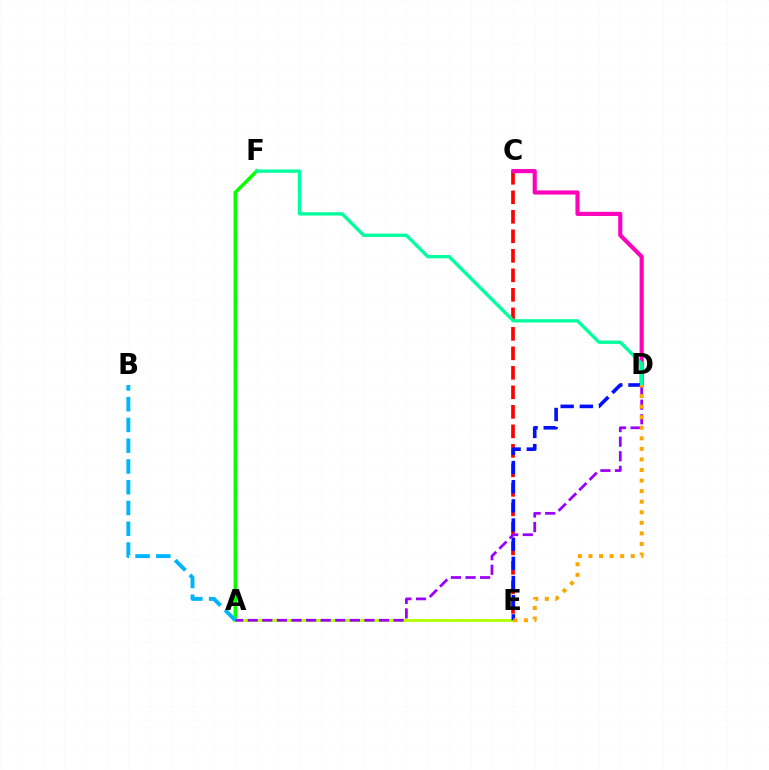{('C', 'E'): [{'color': '#ff0000', 'line_style': 'dashed', 'thickness': 2.65}], ('A', 'F'): [{'color': '#08ff00', 'line_style': 'solid', 'thickness': 2.51}], ('A', 'E'): [{'color': '#b3ff00', 'line_style': 'solid', 'thickness': 2.02}], ('A', 'D'): [{'color': '#9b00ff', 'line_style': 'dashed', 'thickness': 1.98}], ('C', 'D'): [{'color': '#ff00bd', 'line_style': 'solid', 'thickness': 2.97}], ('D', 'E'): [{'color': '#0010ff', 'line_style': 'dashed', 'thickness': 2.6}, {'color': '#ffa500', 'line_style': 'dotted', 'thickness': 2.87}], ('D', 'F'): [{'color': '#00ff9d', 'line_style': 'solid', 'thickness': 2.4}], ('A', 'B'): [{'color': '#00b5ff', 'line_style': 'dashed', 'thickness': 2.82}]}